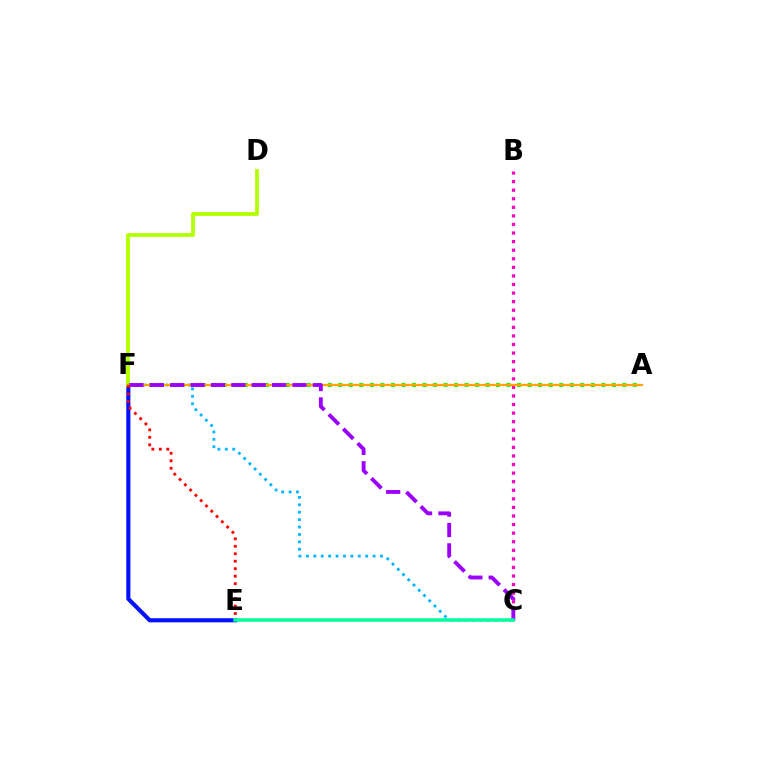{('E', 'F'): [{'color': '#0010ff', 'line_style': 'solid', 'thickness': 2.96}, {'color': '#ff0000', 'line_style': 'dotted', 'thickness': 2.03}], ('A', 'F'): [{'color': '#08ff00', 'line_style': 'dotted', 'thickness': 2.86}, {'color': '#ffa500', 'line_style': 'solid', 'thickness': 1.61}], ('D', 'F'): [{'color': '#b3ff00', 'line_style': 'solid', 'thickness': 2.75}], ('B', 'C'): [{'color': '#ff00bd', 'line_style': 'dotted', 'thickness': 2.33}], ('C', 'F'): [{'color': '#00b5ff', 'line_style': 'dotted', 'thickness': 2.01}, {'color': '#9b00ff', 'line_style': 'dashed', 'thickness': 2.77}], ('C', 'E'): [{'color': '#00ff9d', 'line_style': 'solid', 'thickness': 2.53}]}